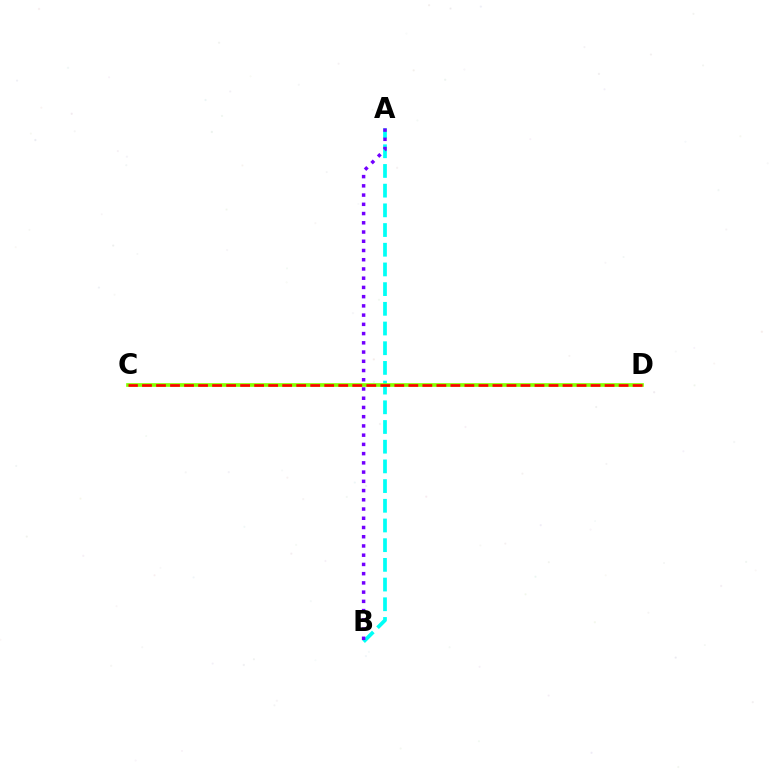{('A', 'B'): [{'color': '#00fff6', 'line_style': 'dashed', 'thickness': 2.68}, {'color': '#7200ff', 'line_style': 'dotted', 'thickness': 2.51}], ('C', 'D'): [{'color': '#84ff00', 'line_style': 'solid', 'thickness': 2.64}, {'color': '#ff0000', 'line_style': 'dashed', 'thickness': 1.9}]}